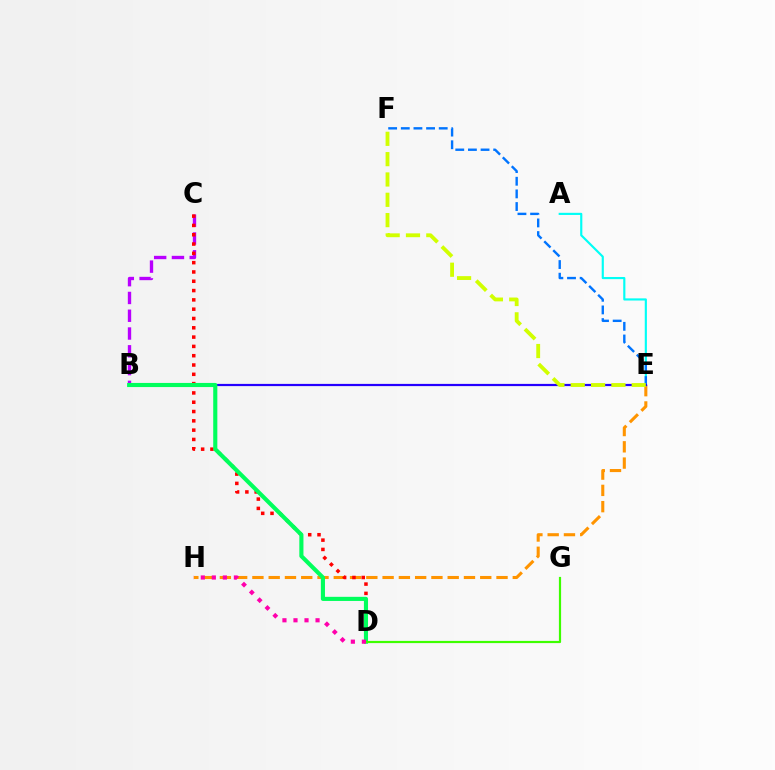{('E', 'H'): [{'color': '#ff9400', 'line_style': 'dashed', 'thickness': 2.21}], ('B', 'C'): [{'color': '#b900ff', 'line_style': 'dashed', 'thickness': 2.42}], ('A', 'E'): [{'color': '#00fff6', 'line_style': 'solid', 'thickness': 1.55}], ('E', 'F'): [{'color': '#0074ff', 'line_style': 'dashed', 'thickness': 1.72}, {'color': '#d1ff00', 'line_style': 'dashed', 'thickness': 2.76}], ('B', 'E'): [{'color': '#2500ff', 'line_style': 'solid', 'thickness': 1.59}], ('C', 'D'): [{'color': '#ff0000', 'line_style': 'dotted', 'thickness': 2.53}], ('B', 'D'): [{'color': '#00ff5c', 'line_style': 'solid', 'thickness': 2.97}], ('D', 'G'): [{'color': '#3dff00', 'line_style': 'solid', 'thickness': 1.58}], ('D', 'H'): [{'color': '#ff00ac', 'line_style': 'dotted', 'thickness': 3.0}]}